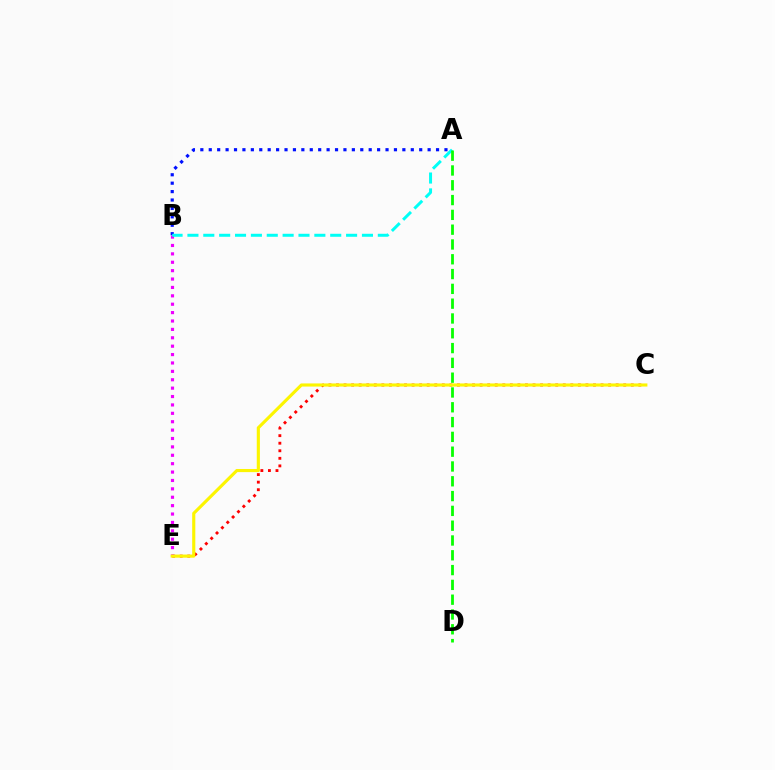{('C', 'E'): [{'color': '#ff0000', 'line_style': 'dotted', 'thickness': 2.05}, {'color': '#fcf500', 'line_style': 'solid', 'thickness': 2.25}], ('A', 'B'): [{'color': '#0010ff', 'line_style': 'dotted', 'thickness': 2.29}, {'color': '#00fff6', 'line_style': 'dashed', 'thickness': 2.16}], ('B', 'E'): [{'color': '#ee00ff', 'line_style': 'dotted', 'thickness': 2.28}], ('A', 'D'): [{'color': '#08ff00', 'line_style': 'dashed', 'thickness': 2.01}]}